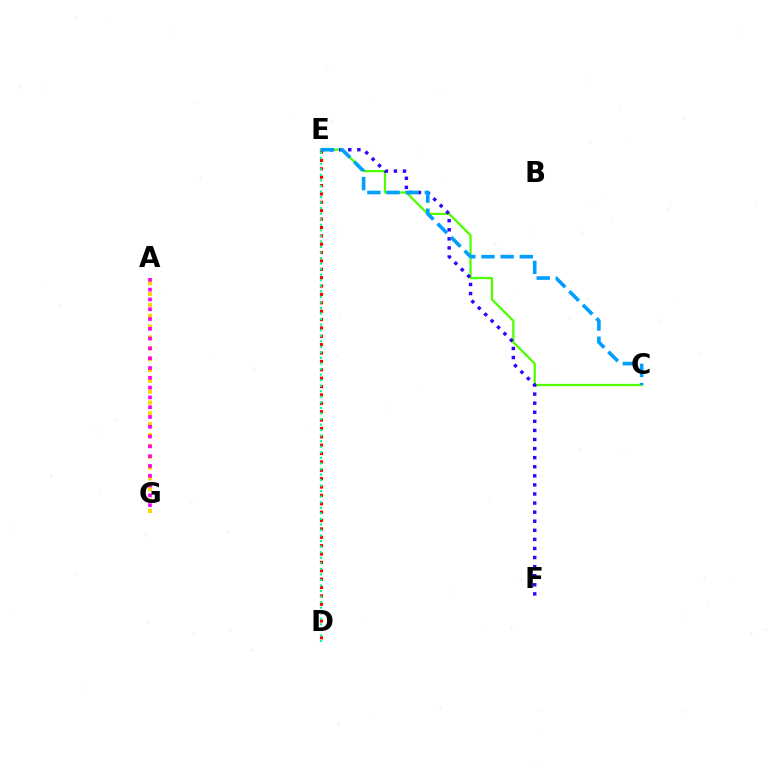{('A', 'G'): [{'color': '#ffd500', 'line_style': 'dotted', 'thickness': 2.95}, {'color': '#ff00ed', 'line_style': 'dotted', 'thickness': 2.66}], ('D', 'E'): [{'color': '#ff0000', 'line_style': 'dotted', 'thickness': 2.28}, {'color': '#00ff86', 'line_style': 'dotted', 'thickness': 1.51}], ('C', 'E'): [{'color': '#4fff00', 'line_style': 'solid', 'thickness': 1.63}, {'color': '#009eff', 'line_style': 'dashed', 'thickness': 2.6}], ('E', 'F'): [{'color': '#3700ff', 'line_style': 'dotted', 'thickness': 2.47}]}